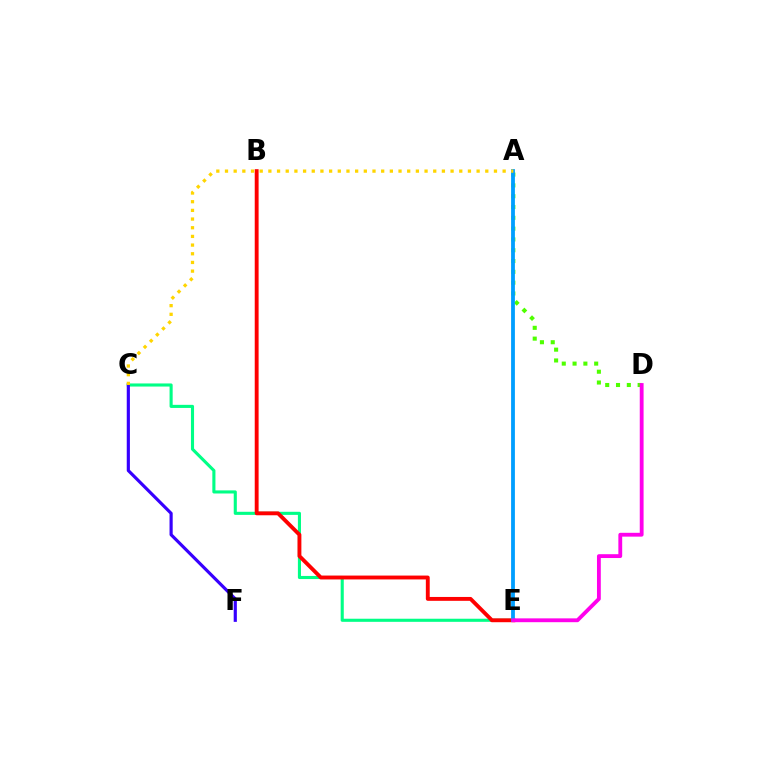{('C', 'E'): [{'color': '#00ff86', 'line_style': 'solid', 'thickness': 2.23}], ('A', 'D'): [{'color': '#4fff00', 'line_style': 'dotted', 'thickness': 2.94}], ('B', 'E'): [{'color': '#ff0000', 'line_style': 'solid', 'thickness': 2.79}], ('A', 'E'): [{'color': '#009eff', 'line_style': 'solid', 'thickness': 2.74}], ('C', 'F'): [{'color': '#3700ff', 'line_style': 'solid', 'thickness': 2.28}], ('D', 'E'): [{'color': '#ff00ed', 'line_style': 'solid', 'thickness': 2.76}], ('A', 'C'): [{'color': '#ffd500', 'line_style': 'dotted', 'thickness': 2.36}]}